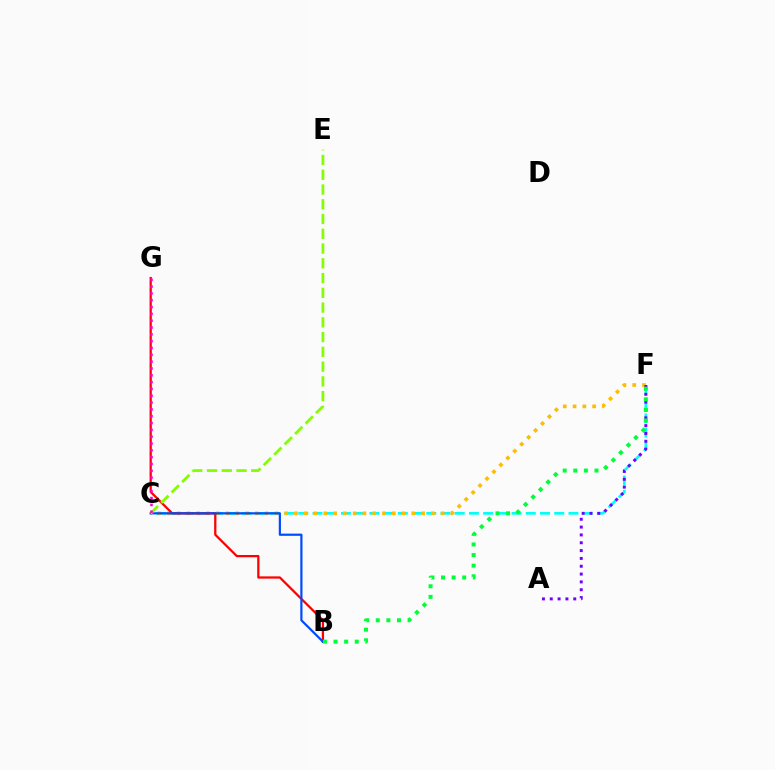{('C', 'F'): [{'color': '#00fff6', 'line_style': 'dashed', 'thickness': 1.93}, {'color': '#ffbd00', 'line_style': 'dotted', 'thickness': 2.66}], ('B', 'G'): [{'color': '#ff0000', 'line_style': 'solid', 'thickness': 1.62}], ('B', 'C'): [{'color': '#004bff', 'line_style': 'solid', 'thickness': 1.59}], ('A', 'F'): [{'color': '#7200ff', 'line_style': 'dotted', 'thickness': 2.13}], ('C', 'E'): [{'color': '#84ff00', 'line_style': 'dashed', 'thickness': 2.01}], ('C', 'G'): [{'color': '#ff00cf', 'line_style': 'dotted', 'thickness': 1.85}], ('B', 'F'): [{'color': '#00ff39', 'line_style': 'dotted', 'thickness': 2.88}]}